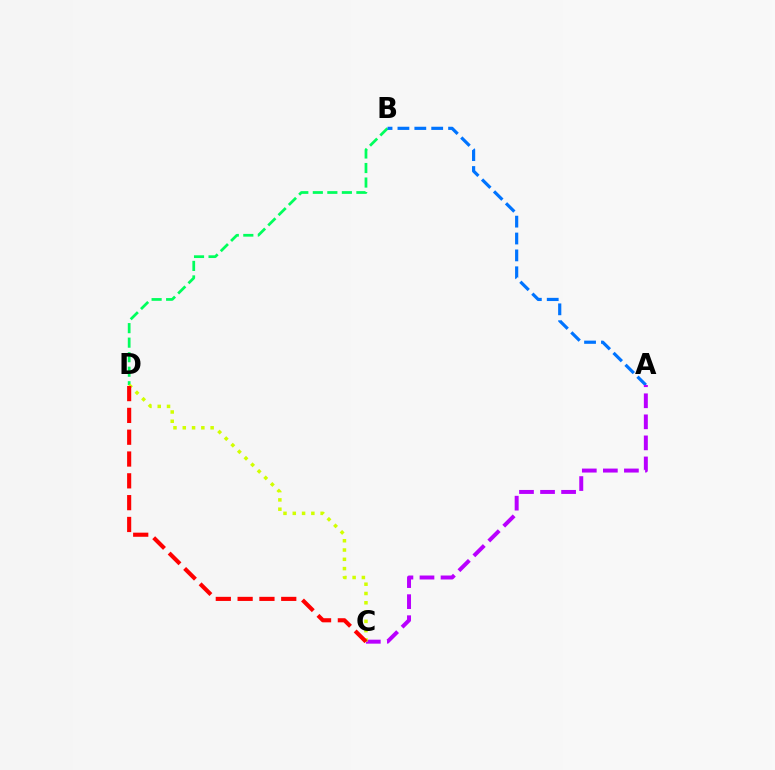{('B', 'D'): [{'color': '#00ff5c', 'line_style': 'dashed', 'thickness': 1.97}], ('A', 'B'): [{'color': '#0074ff', 'line_style': 'dashed', 'thickness': 2.29}], ('A', 'C'): [{'color': '#b900ff', 'line_style': 'dashed', 'thickness': 2.86}], ('C', 'D'): [{'color': '#d1ff00', 'line_style': 'dotted', 'thickness': 2.52}, {'color': '#ff0000', 'line_style': 'dashed', 'thickness': 2.96}]}